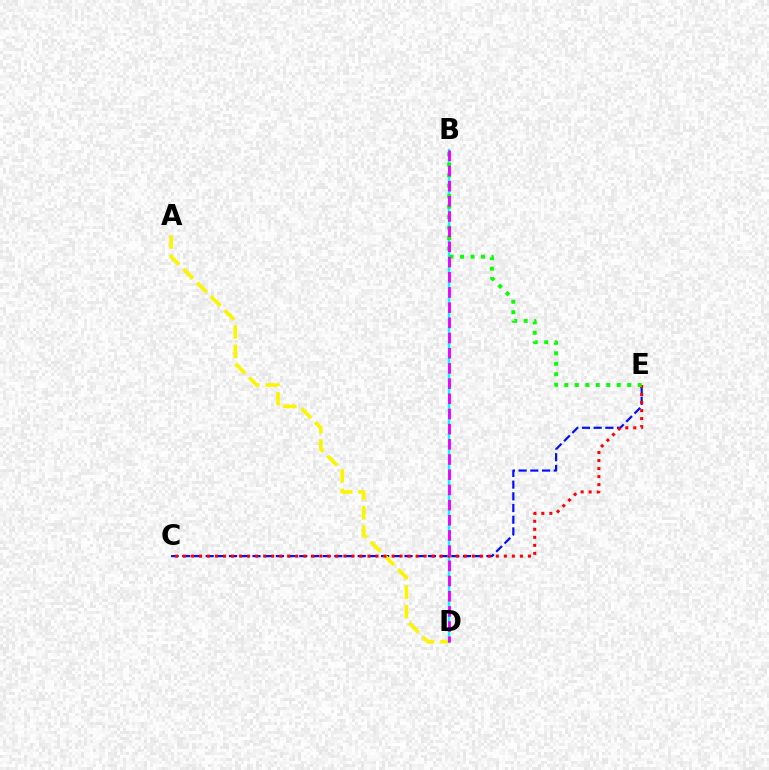{('C', 'E'): [{'color': '#0010ff', 'line_style': 'dashed', 'thickness': 1.59}, {'color': '#ff0000', 'line_style': 'dotted', 'thickness': 2.18}], ('A', 'D'): [{'color': '#fcf500', 'line_style': 'dashed', 'thickness': 2.64}], ('B', 'D'): [{'color': '#00fff6', 'line_style': 'solid', 'thickness': 1.72}, {'color': '#ee00ff', 'line_style': 'dashed', 'thickness': 2.06}], ('B', 'E'): [{'color': '#08ff00', 'line_style': 'dotted', 'thickness': 2.85}]}